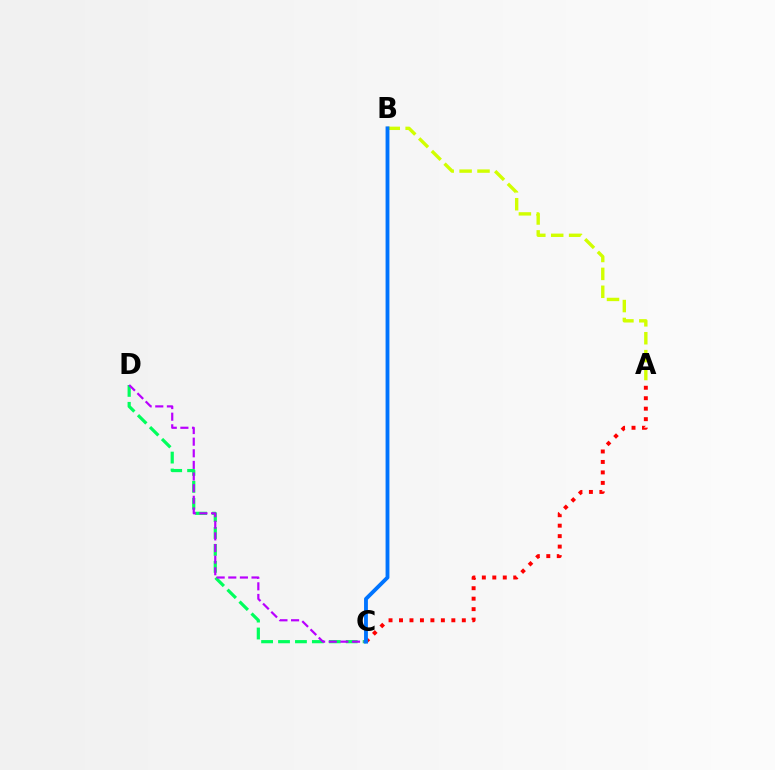{('C', 'D'): [{'color': '#00ff5c', 'line_style': 'dashed', 'thickness': 2.3}, {'color': '#b900ff', 'line_style': 'dashed', 'thickness': 1.58}], ('A', 'B'): [{'color': '#d1ff00', 'line_style': 'dashed', 'thickness': 2.43}], ('A', 'C'): [{'color': '#ff0000', 'line_style': 'dotted', 'thickness': 2.84}], ('B', 'C'): [{'color': '#0074ff', 'line_style': 'solid', 'thickness': 2.77}]}